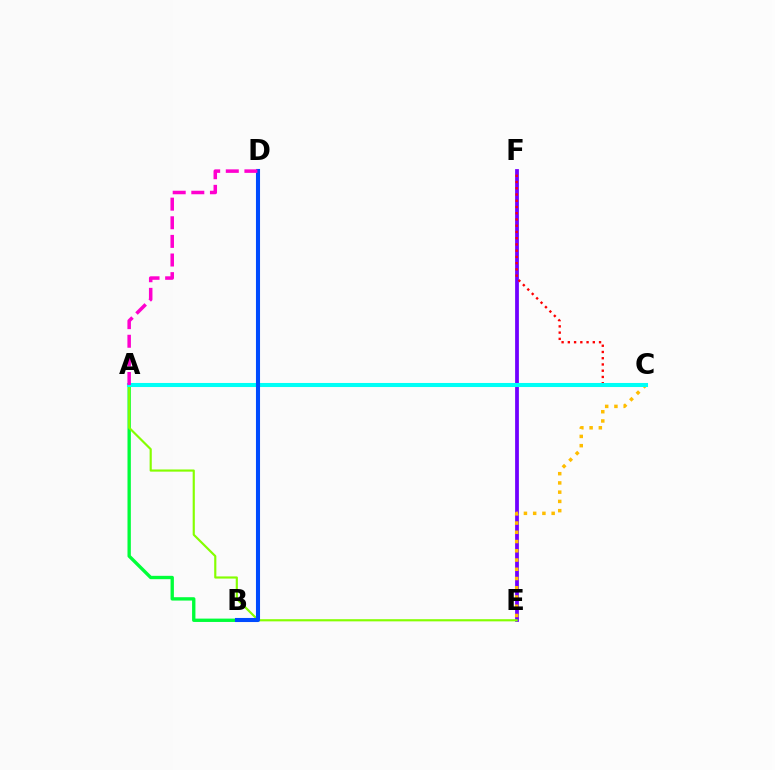{('E', 'F'): [{'color': '#7200ff', 'line_style': 'solid', 'thickness': 2.72}], ('C', 'F'): [{'color': '#ff0000', 'line_style': 'dotted', 'thickness': 1.7}], ('A', 'B'): [{'color': '#00ff39', 'line_style': 'solid', 'thickness': 2.41}], ('A', 'E'): [{'color': '#84ff00', 'line_style': 'solid', 'thickness': 1.56}], ('C', 'E'): [{'color': '#ffbd00', 'line_style': 'dotted', 'thickness': 2.51}], ('A', 'C'): [{'color': '#00fff6', 'line_style': 'solid', 'thickness': 2.93}], ('B', 'D'): [{'color': '#004bff', 'line_style': 'solid', 'thickness': 2.94}], ('A', 'D'): [{'color': '#ff00cf', 'line_style': 'dashed', 'thickness': 2.53}]}